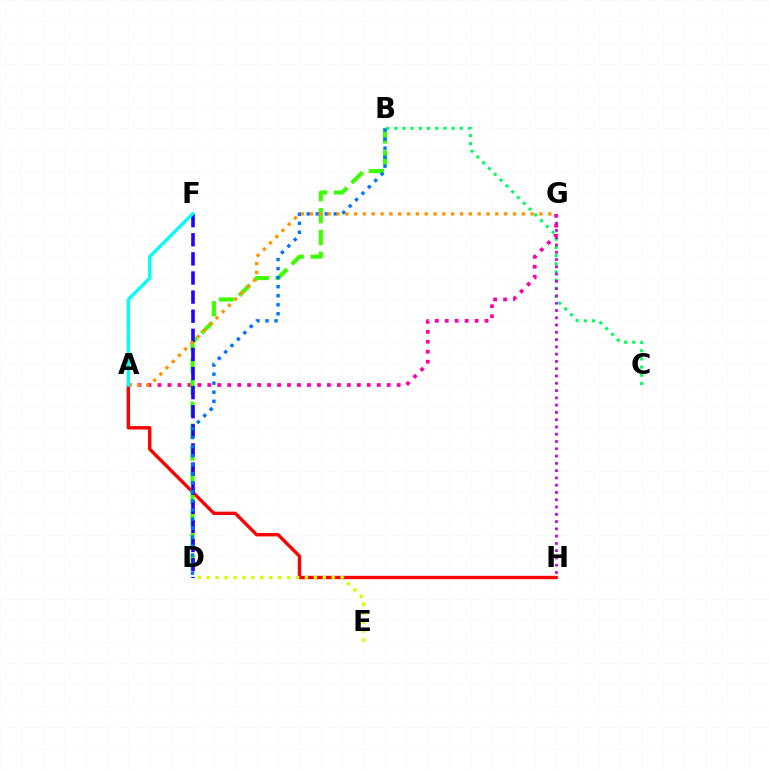{('B', 'C'): [{'color': '#00ff5c', 'line_style': 'dotted', 'thickness': 2.22}], ('G', 'H'): [{'color': '#b900ff', 'line_style': 'dotted', 'thickness': 1.98}], ('A', 'H'): [{'color': '#ff0000', 'line_style': 'solid', 'thickness': 2.43}], ('A', 'G'): [{'color': '#ff00ac', 'line_style': 'dotted', 'thickness': 2.71}, {'color': '#ff9400', 'line_style': 'dotted', 'thickness': 2.4}], ('B', 'D'): [{'color': '#3dff00', 'line_style': 'dashed', 'thickness': 2.97}, {'color': '#0074ff', 'line_style': 'dotted', 'thickness': 2.46}], ('D', 'F'): [{'color': '#2500ff', 'line_style': 'dashed', 'thickness': 2.6}], ('D', 'E'): [{'color': '#d1ff00', 'line_style': 'dotted', 'thickness': 2.43}], ('A', 'F'): [{'color': '#00fff6', 'line_style': 'solid', 'thickness': 2.4}]}